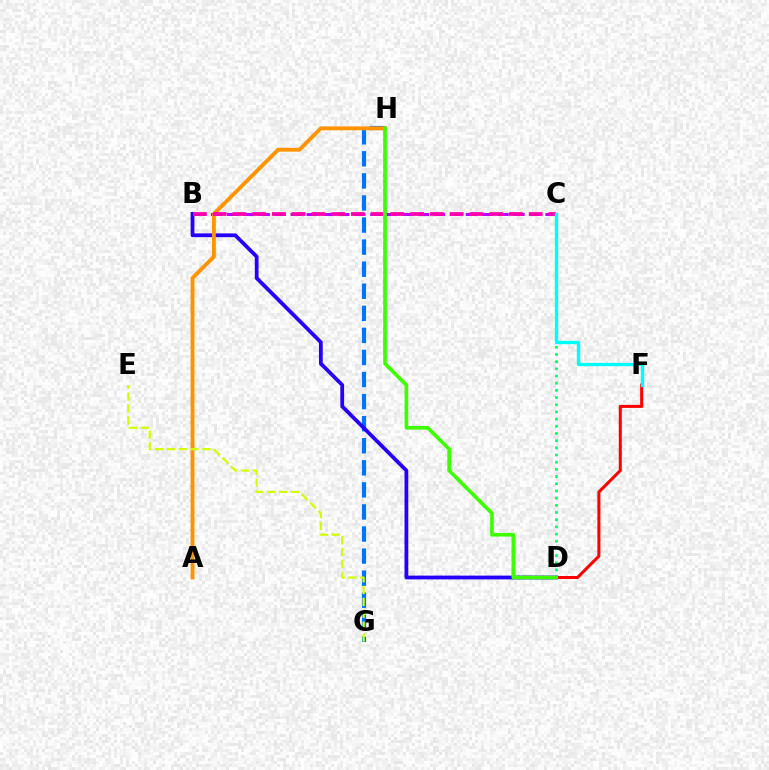{('G', 'H'): [{'color': '#0074ff', 'line_style': 'dashed', 'thickness': 3.0}], ('C', 'D'): [{'color': '#00ff5c', 'line_style': 'dotted', 'thickness': 1.95}], ('B', 'D'): [{'color': '#2500ff', 'line_style': 'solid', 'thickness': 2.72}], ('B', 'C'): [{'color': '#b900ff', 'line_style': 'dashed', 'thickness': 2.16}, {'color': '#ff00ac', 'line_style': 'dashed', 'thickness': 2.68}], ('A', 'H'): [{'color': '#ff9400', 'line_style': 'solid', 'thickness': 2.79}], ('D', 'F'): [{'color': '#ff0000', 'line_style': 'solid', 'thickness': 2.19}], ('E', 'G'): [{'color': '#d1ff00', 'line_style': 'dashed', 'thickness': 1.61}], ('D', 'H'): [{'color': '#3dff00', 'line_style': 'solid', 'thickness': 2.63}], ('C', 'F'): [{'color': '#00fff6', 'line_style': 'solid', 'thickness': 2.42}]}